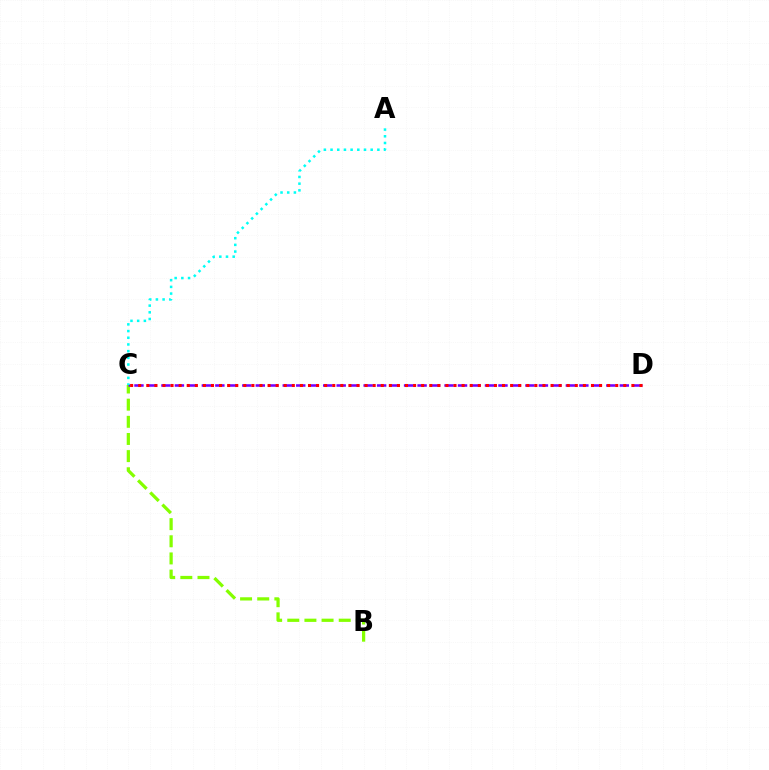{('B', 'C'): [{'color': '#84ff00', 'line_style': 'dashed', 'thickness': 2.33}], ('C', 'D'): [{'color': '#7200ff', 'line_style': 'dashed', 'thickness': 1.83}, {'color': '#ff0000', 'line_style': 'dotted', 'thickness': 2.2}], ('A', 'C'): [{'color': '#00fff6', 'line_style': 'dotted', 'thickness': 1.82}]}